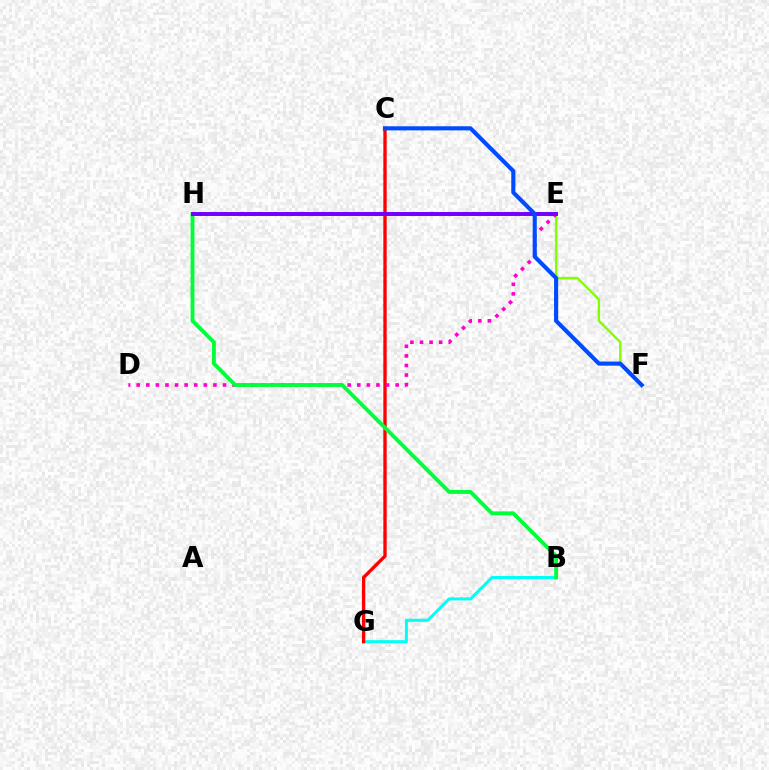{('B', 'G'): [{'color': '#00fff6', 'line_style': 'solid', 'thickness': 2.17}], ('C', 'G'): [{'color': '#ff0000', 'line_style': 'solid', 'thickness': 2.41}], ('E', 'F'): [{'color': '#84ff00', 'line_style': 'solid', 'thickness': 1.73}], ('D', 'E'): [{'color': '#ff00cf', 'line_style': 'dotted', 'thickness': 2.61}], ('E', 'H'): [{'color': '#ffbd00', 'line_style': 'dotted', 'thickness': 2.92}, {'color': '#7200ff', 'line_style': 'solid', 'thickness': 2.84}], ('B', 'H'): [{'color': '#00ff39', 'line_style': 'solid', 'thickness': 2.78}], ('C', 'F'): [{'color': '#004bff', 'line_style': 'solid', 'thickness': 2.96}]}